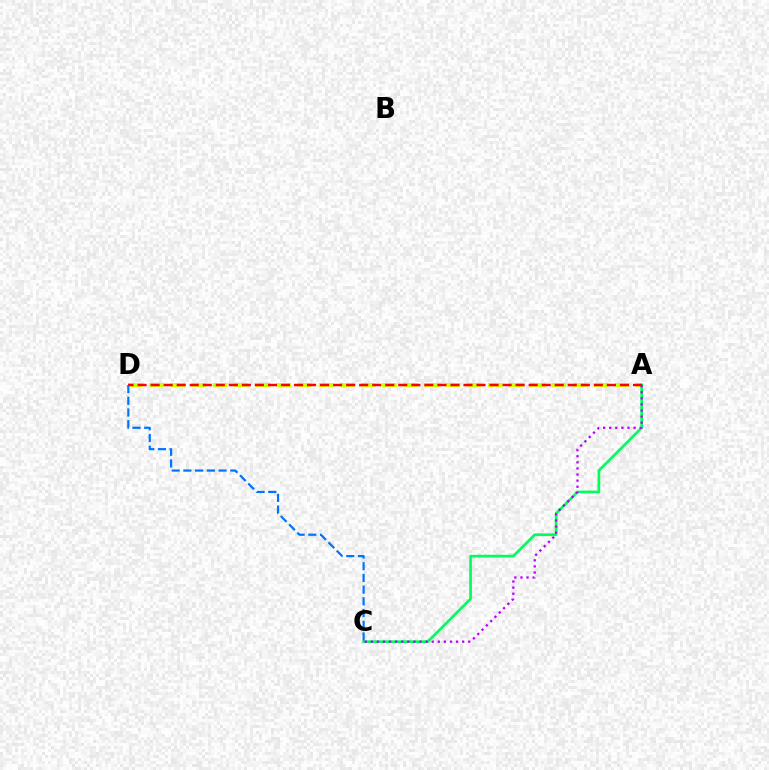{('A', 'D'): [{'color': '#d1ff00', 'line_style': 'dashed', 'thickness': 2.88}, {'color': '#ff0000', 'line_style': 'dashed', 'thickness': 1.77}], ('A', 'C'): [{'color': '#00ff5c', 'line_style': 'solid', 'thickness': 1.94}, {'color': '#b900ff', 'line_style': 'dotted', 'thickness': 1.65}], ('C', 'D'): [{'color': '#0074ff', 'line_style': 'dashed', 'thickness': 1.59}]}